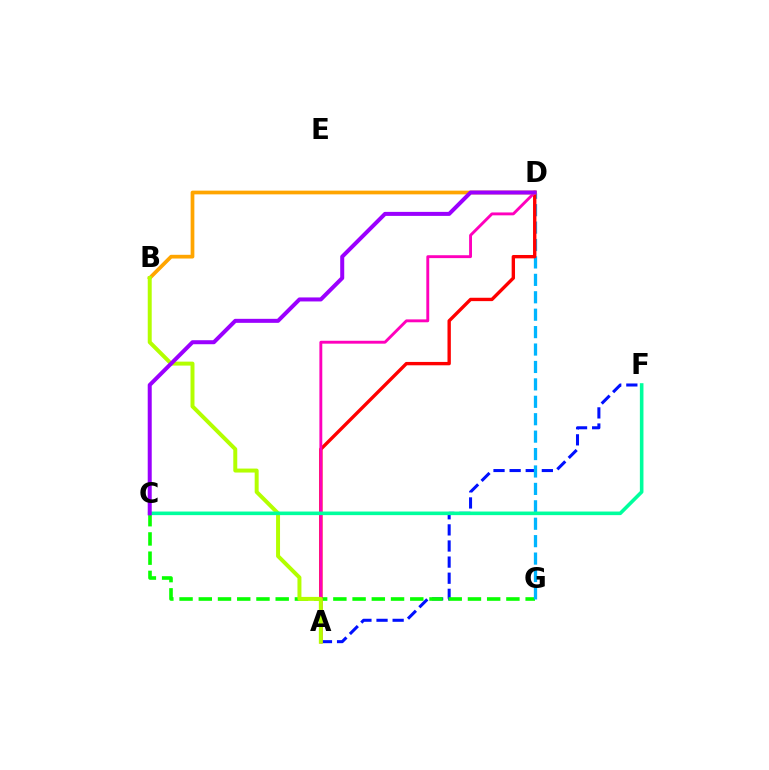{('A', 'F'): [{'color': '#0010ff', 'line_style': 'dashed', 'thickness': 2.19}], ('C', 'G'): [{'color': '#08ff00', 'line_style': 'dashed', 'thickness': 2.61}], ('D', 'G'): [{'color': '#00b5ff', 'line_style': 'dashed', 'thickness': 2.37}], ('A', 'D'): [{'color': '#ff0000', 'line_style': 'solid', 'thickness': 2.42}, {'color': '#ff00bd', 'line_style': 'solid', 'thickness': 2.08}], ('B', 'D'): [{'color': '#ffa500', 'line_style': 'solid', 'thickness': 2.68}], ('A', 'B'): [{'color': '#b3ff00', 'line_style': 'solid', 'thickness': 2.86}], ('C', 'F'): [{'color': '#00ff9d', 'line_style': 'solid', 'thickness': 2.58}], ('C', 'D'): [{'color': '#9b00ff', 'line_style': 'solid', 'thickness': 2.89}]}